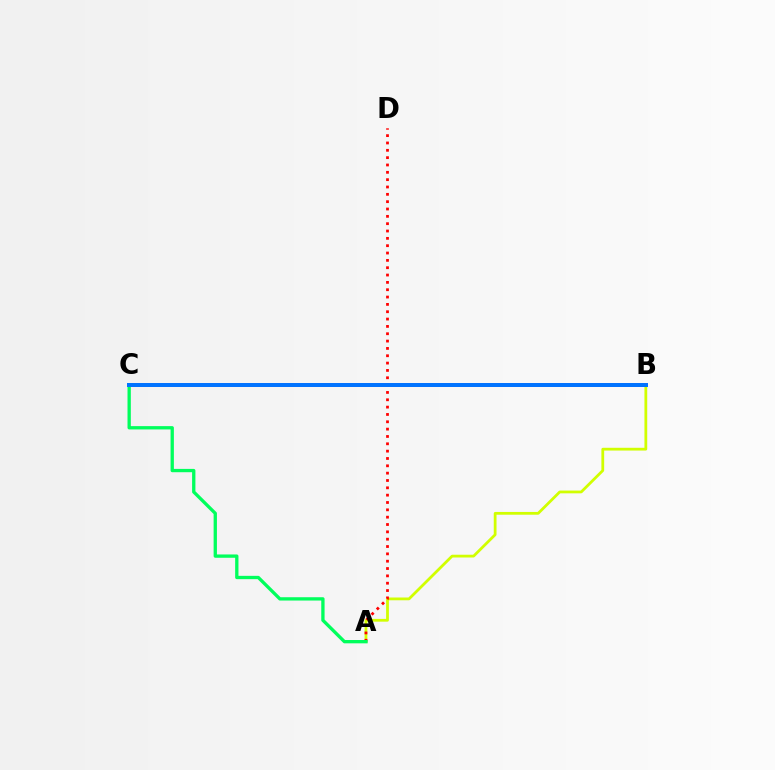{('A', 'B'): [{'color': '#d1ff00', 'line_style': 'solid', 'thickness': 2.0}], ('B', 'C'): [{'color': '#b900ff', 'line_style': 'solid', 'thickness': 2.64}, {'color': '#0074ff', 'line_style': 'solid', 'thickness': 2.85}], ('A', 'D'): [{'color': '#ff0000', 'line_style': 'dotted', 'thickness': 1.99}], ('A', 'C'): [{'color': '#00ff5c', 'line_style': 'solid', 'thickness': 2.39}]}